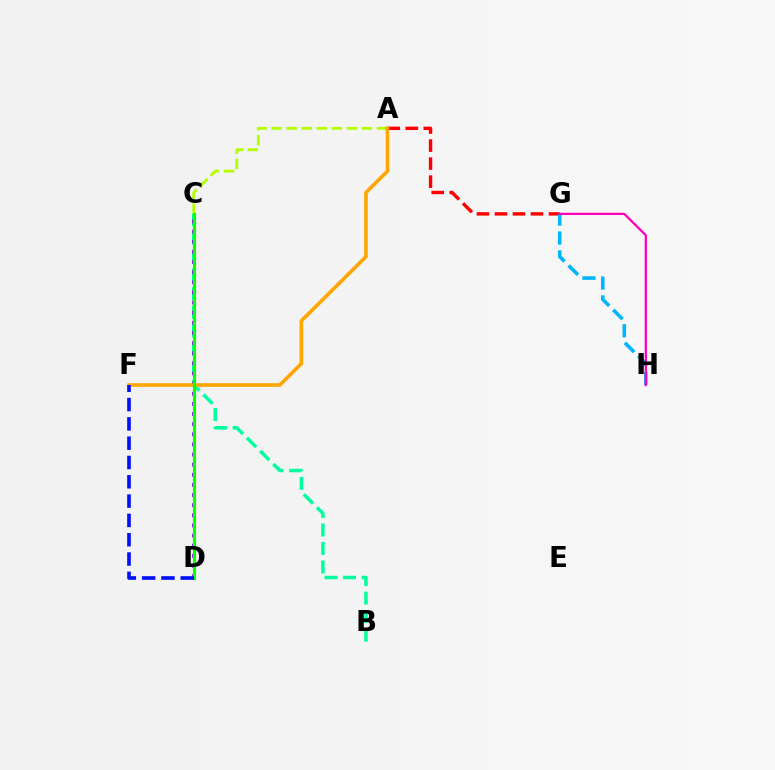{('A', 'G'): [{'color': '#ff0000', 'line_style': 'dashed', 'thickness': 2.45}], ('B', 'C'): [{'color': '#00ff9d', 'line_style': 'dashed', 'thickness': 2.52}], ('A', 'C'): [{'color': '#b3ff00', 'line_style': 'dashed', 'thickness': 2.05}], ('C', 'D'): [{'color': '#9b00ff', 'line_style': 'dotted', 'thickness': 2.75}, {'color': '#08ff00', 'line_style': 'solid', 'thickness': 2.27}], ('G', 'H'): [{'color': '#00b5ff', 'line_style': 'dashed', 'thickness': 2.56}, {'color': '#ff00bd', 'line_style': 'solid', 'thickness': 1.62}], ('A', 'F'): [{'color': '#ffa500', 'line_style': 'solid', 'thickness': 2.6}], ('D', 'F'): [{'color': '#0010ff', 'line_style': 'dashed', 'thickness': 2.62}]}